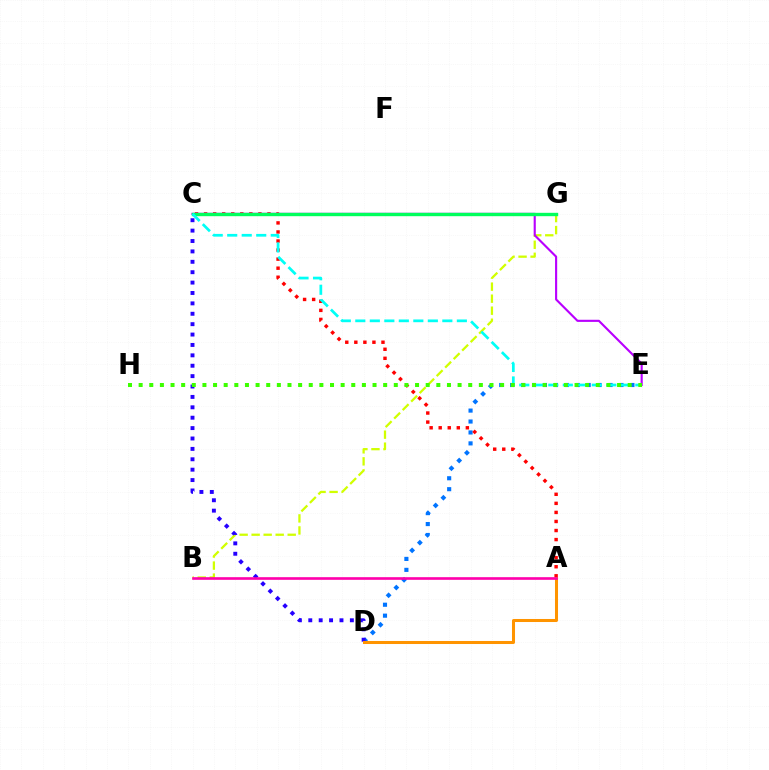{('D', 'E'): [{'color': '#0074ff', 'line_style': 'dotted', 'thickness': 2.97}], ('B', 'G'): [{'color': '#d1ff00', 'line_style': 'dashed', 'thickness': 1.63}], ('A', 'C'): [{'color': '#ff0000', 'line_style': 'dotted', 'thickness': 2.46}], ('C', 'E'): [{'color': '#b900ff', 'line_style': 'solid', 'thickness': 1.53}, {'color': '#00fff6', 'line_style': 'dashed', 'thickness': 1.97}], ('C', 'G'): [{'color': '#00ff5c', 'line_style': 'solid', 'thickness': 2.43}], ('C', 'D'): [{'color': '#2500ff', 'line_style': 'dotted', 'thickness': 2.82}], ('E', 'H'): [{'color': '#3dff00', 'line_style': 'dotted', 'thickness': 2.89}], ('A', 'D'): [{'color': '#ff9400', 'line_style': 'solid', 'thickness': 2.18}], ('A', 'B'): [{'color': '#ff00ac', 'line_style': 'solid', 'thickness': 1.9}]}